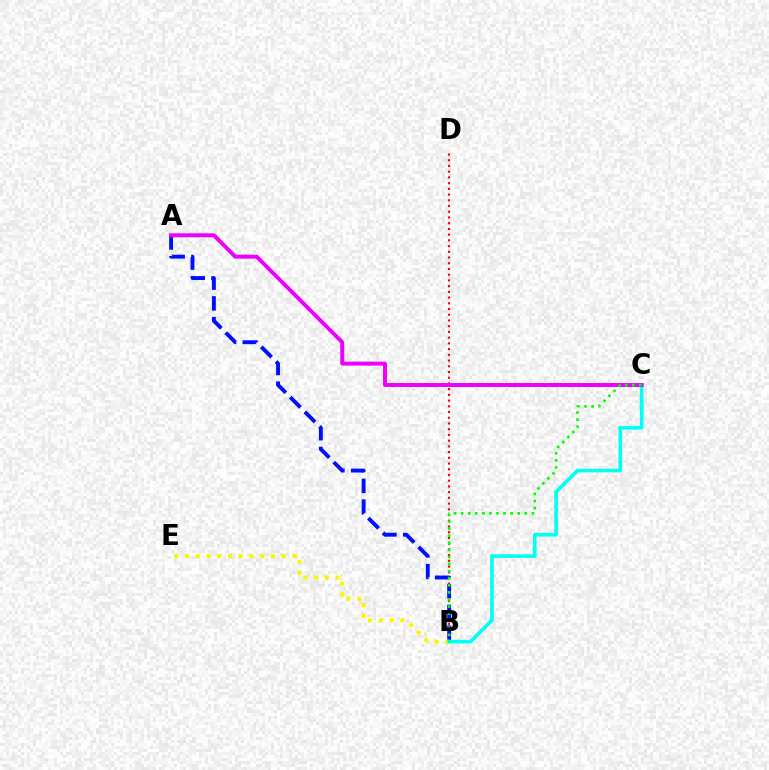{('B', 'D'): [{'color': '#ff0000', 'line_style': 'dotted', 'thickness': 1.55}], ('A', 'B'): [{'color': '#0010ff', 'line_style': 'dashed', 'thickness': 2.82}], ('B', 'E'): [{'color': '#fcf500', 'line_style': 'dotted', 'thickness': 2.92}], ('B', 'C'): [{'color': '#00fff6', 'line_style': 'solid', 'thickness': 2.61}, {'color': '#08ff00', 'line_style': 'dotted', 'thickness': 1.92}], ('A', 'C'): [{'color': '#ee00ff', 'line_style': 'solid', 'thickness': 2.85}]}